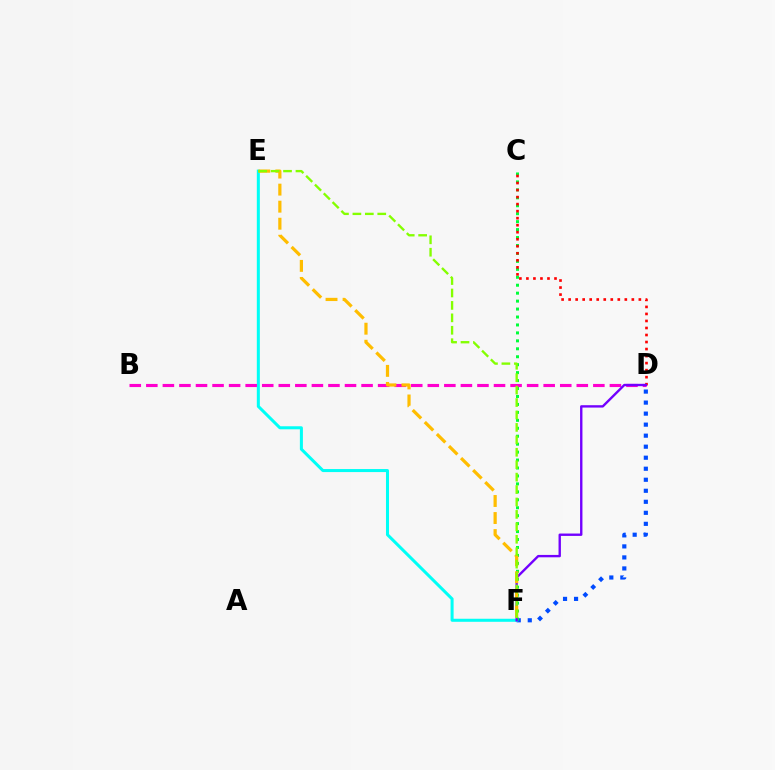{('D', 'F'): [{'color': '#004bff', 'line_style': 'dotted', 'thickness': 2.99}, {'color': '#7200ff', 'line_style': 'solid', 'thickness': 1.71}], ('E', 'F'): [{'color': '#00fff6', 'line_style': 'solid', 'thickness': 2.18}, {'color': '#ffbd00', 'line_style': 'dashed', 'thickness': 2.32}, {'color': '#84ff00', 'line_style': 'dashed', 'thickness': 1.69}], ('C', 'F'): [{'color': '#00ff39', 'line_style': 'dotted', 'thickness': 2.16}], ('B', 'D'): [{'color': '#ff00cf', 'line_style': 'dashed', 'thickness': 2.25}], ('C', 'D'): [{'color': '#ff0000', 'line_style': 'dotted', 'thickness': 1.91}]}